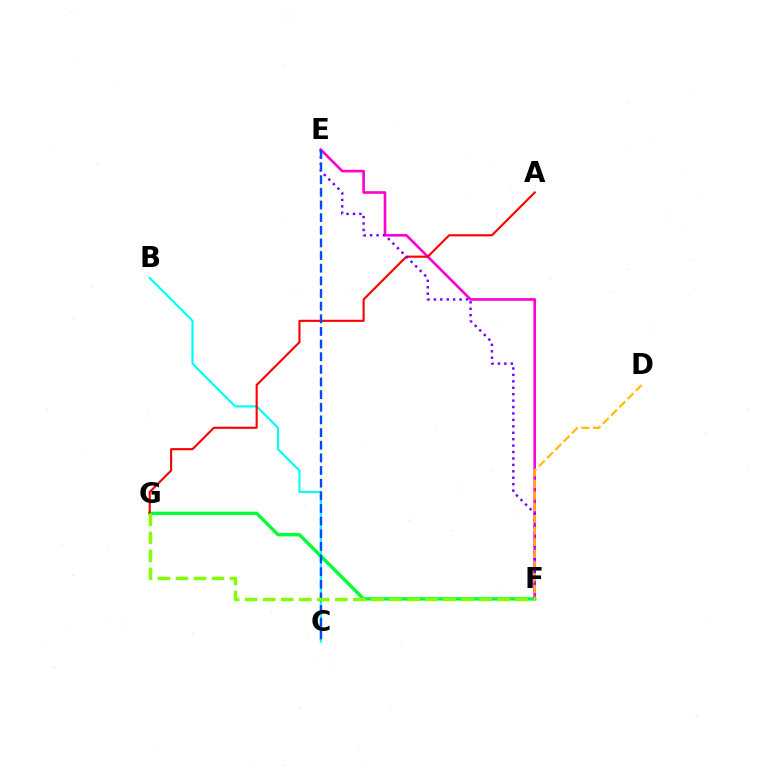{('E', 'F'): [{'color': '#ff00cf', 'line_style': 'solid', 'thickness': 1.9}, {'color': '#7200ff', 'line_style': 'dotted', 'thickness': 1.75}], ('B', 'C'): [{'color': '#00fff6', 'line_style': 'solid', 'thickness': 1.56}], ('F', 'G'): [{'color': '#00ff39', 'line_style': 'solid', 'thickness': 2.43}, {'color': '#84ff00', 'line_style': 'dashed', 'thickness': 2.45}], ('A', 'G'): [{'color': '#ff0000', 'line_style': 'solid', 'thickness': 1.53}], ('C', 'E'): [{'color': '#004bff', 'line_style': 'dashed', 'thickness': 1.72}], ('D', 'F'): [{'color': '#ffbd00', 'line_style': 'dashed', 'thickness': 1.58}]}